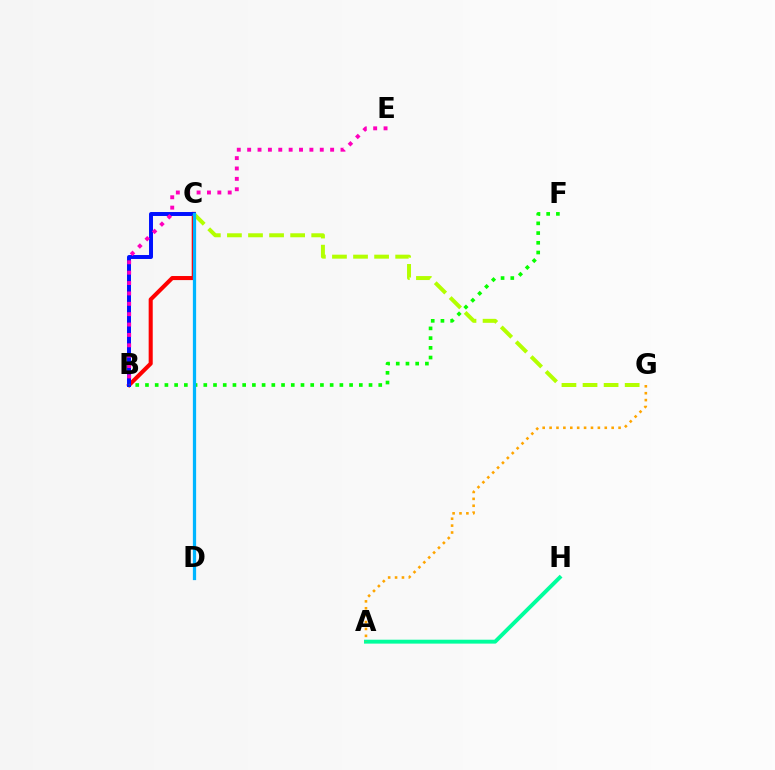{('B', 'C'): [{'color': '#ff0000', 'line_style': 'solid', 'thickness': 2.93}, {'color': '#0010ff', 'line_style': 'solid', 'thickness': 2.85}], ('A', 'H'): [{'color': '#00ff9d', 'line_style': 'solid', 'thickness': 2.81}], ('C', 'D'): [{'color': '#9b00ff', 'line_style': 'dashed', 'thickness': 1.84}, {'color': '#00b5ff', 'line_style': 'solid', 'thickness': 2.34}], ('B', 'F'): [{'color': '#08ff00', 'line_style': 'dotted', 'thickness': 2.64}], ('A', 'G'): [{'color': '#ffa500', 'line_style': 'dotted', 'thickness': 1.87}], ('C', 'G'): [{'color': '#b3ff00', 'line_style': 'dashed', 'thickness': 2.86}], ('B', 'E'): [{'color': '#ff00bd', 'line_style': 'dotted', 'thickness': 2.82}]}